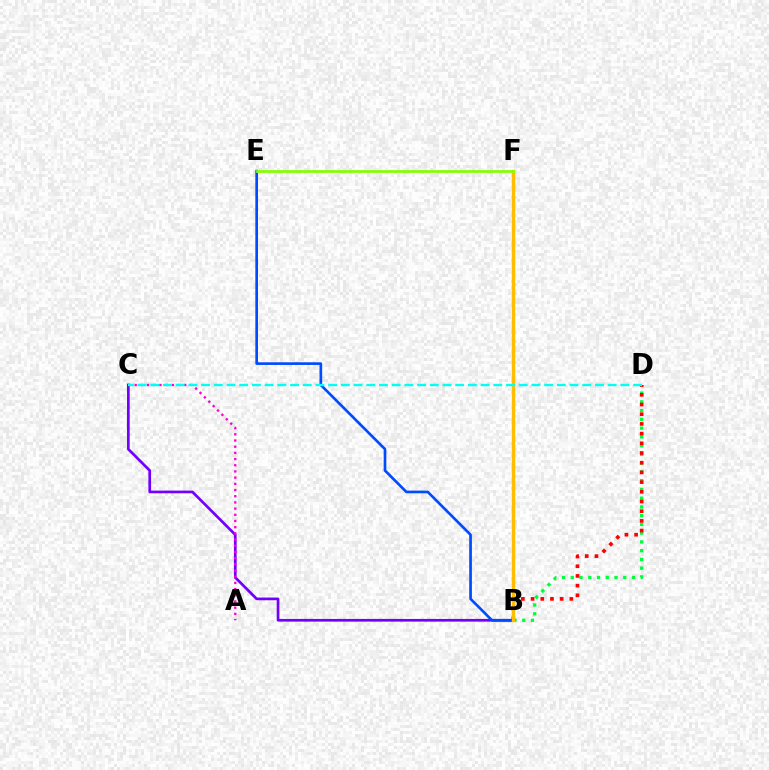{('B', 'C'): [{'color': '#7200ff', 'line_style': 'solid', 'thickness': 1.94}], ('B', 'D'): [{'color': '#00ff39', 'line_style': 'dotted', 'thickness': 2.38}, {'color': '#ff0000', 'line_style': 'dotted', 'thickness': 2.63}], ('B', 'E'): [{'color': '#004bff', 'line_style': 'solid', 'thickness': 1.92}], ('A', 'C'): [{'color': '#ff00cf', 'line_style': 'dotted', 'thickness': 1.68}], ('B', 'F'): [{'color': '#ffbd00', 'line_style': 'solid', 'thickness': 2.46}], ('C', 'D'): [{'color': '#00fff6', 'line_style': 'dashed', 'thickness': 1.73}], ('E', 'F'): [{'color': '#84ff00', 'line_style': 'solid', 'thickness': 1.96}]}